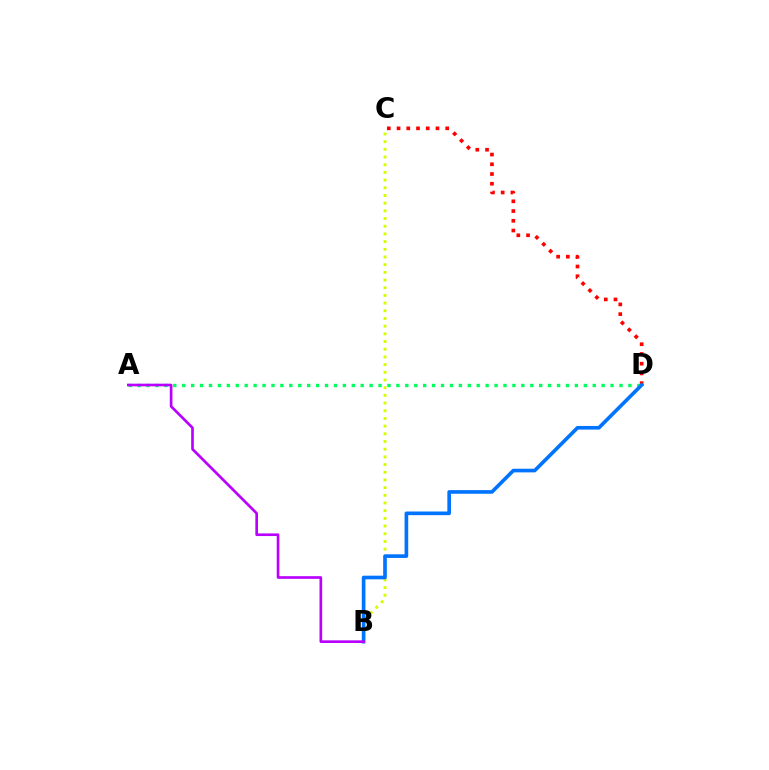{('B', 'C'): [{'color': '#d1ff00', 'line_style': 'dotted', 'thickness': 2.09}], ('C', 'D'): [{'color': '#ff0000', 'line_style': 'dotted', 'thickness': 2.65}], ('A', 'D'): [{'color': '#00ff5c', 'line_style': 'dotted', 'thickness': 2.42}], ('B', 'D'): [{'color': '#0074ff', 'line_style': 'solid', 'thickness': 2.62}], ('A', 'B'): [{'color': '#b900ff', 'line_style': 'solid', 'thickness': 1.91}]}